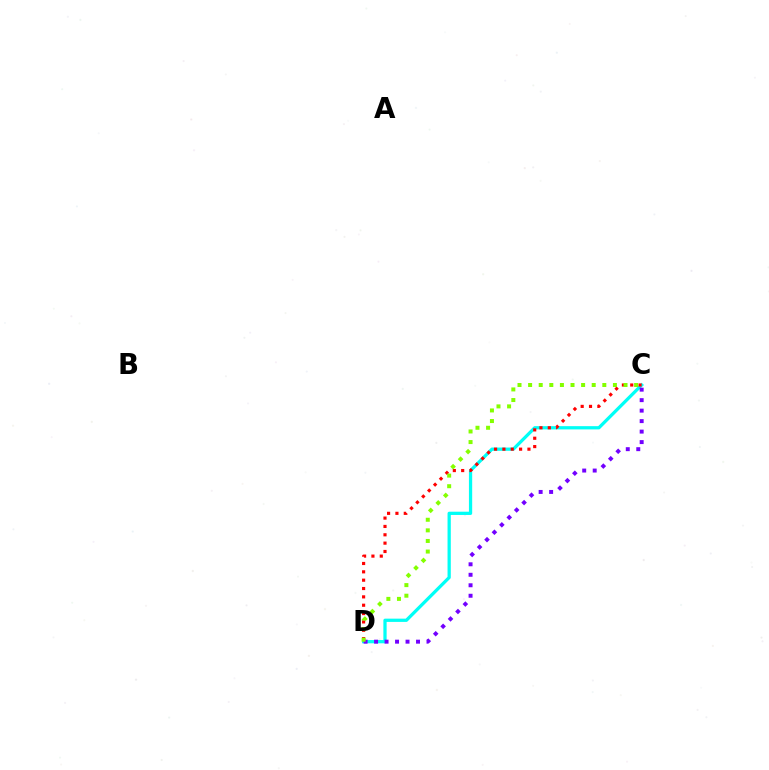{('C', 'D'): [{'color': '#00fff6', 'line_style': 'solid', 'thickness': 2.35}, {'color': '#ff0000', 'line_style': 'dotted', 'thickness': 2.27}, {'color': '#7200ff', 'line_style': 'dotted', 'thickness': 2.85}, {'color': '#84ff00', 'line_style': 'dotted', 'thickness': 2.88}]}